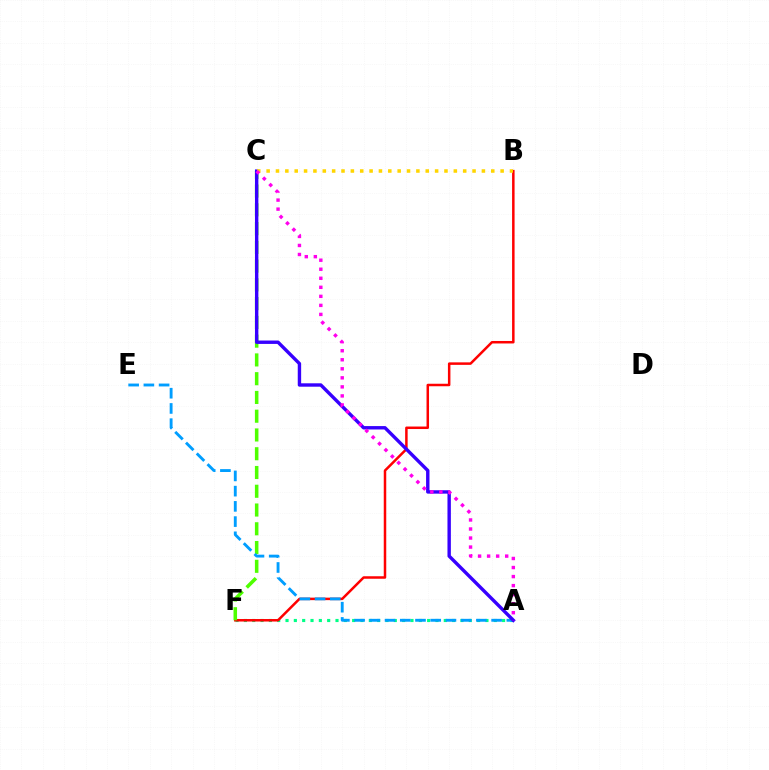{('A', 'F'): [{'color': '#00ff86', 'line_style': 'dotted', 'thickness': 2.26}], ('B', 'F'): [{'color': '#ff0000', 'line_style': 'solid', 'thickness': 1.8}], ('C', 'F'): [{'color': '#4fff00', 'line_style': 'dashed', 'thickness': 2.55}], ('A', 'E'): [{'color': '#009eff', 'line_style': 'dashed', 'thickness': 2.07}], ('A', 'C'): [{'color': '#3700ff', 'line_style': 'solid', 'thickness': 2.45}, {'color': '#ff00ed', 'line_style': 'dotted', 'thickness': 2.45}], ('B', 'C'): [{'color': '#ffd500', 'line_style': 'dotted', 'thickness': 2.54}]}